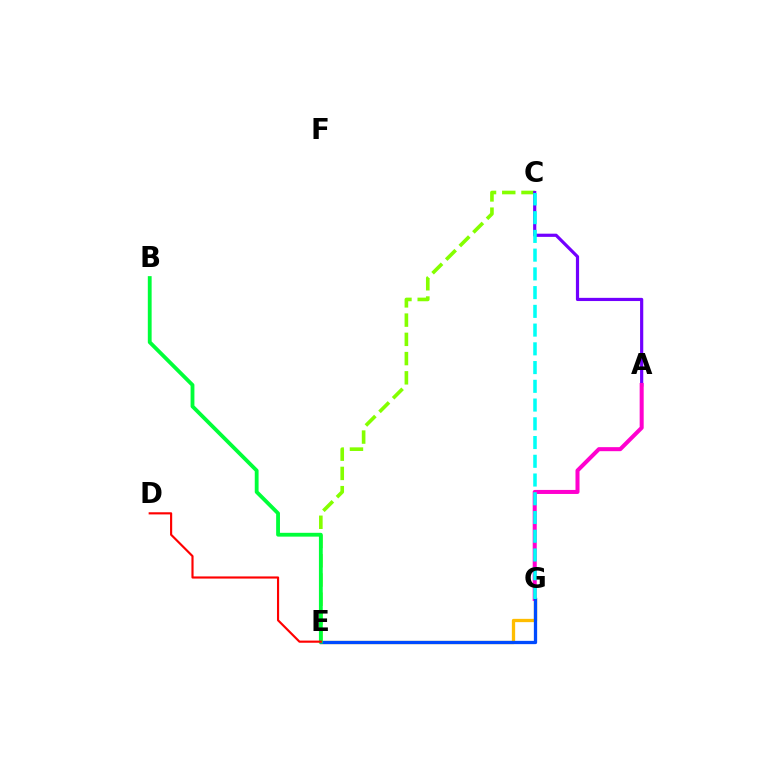{('C', 'E'): [{'color': '#84ff00', 'line_style': 'dashed', 'thickness': 2.61}], ('A', 'C'): [{'color': '#7200ff', 'line_style': 'solid', 'thickness': 2.29}], ('E', 'G'): [{'color': '#ffbd00', 'line_style': 'solid', 'thickness': 2.38}, {'color': '#004bff', 'line_style': 'solid', 'thickness': 2.36}], ('A', 'G'): [{'color': '#ff00cf', 'line_style': 'solid', 'thickness': 2.9}], ('B', 'E'): [{'color': '#00ff39', 'line_style': 'solid', 'thickness': 2.75}], ('C', 'G'): [{'color': '#00fff6', 'line_style': 'dashed', 'thickness': 2.55}], ('D', 'E'): [{'color': '#ff0000', 'line_style': 'solid', 'thickness': 1.55}]}